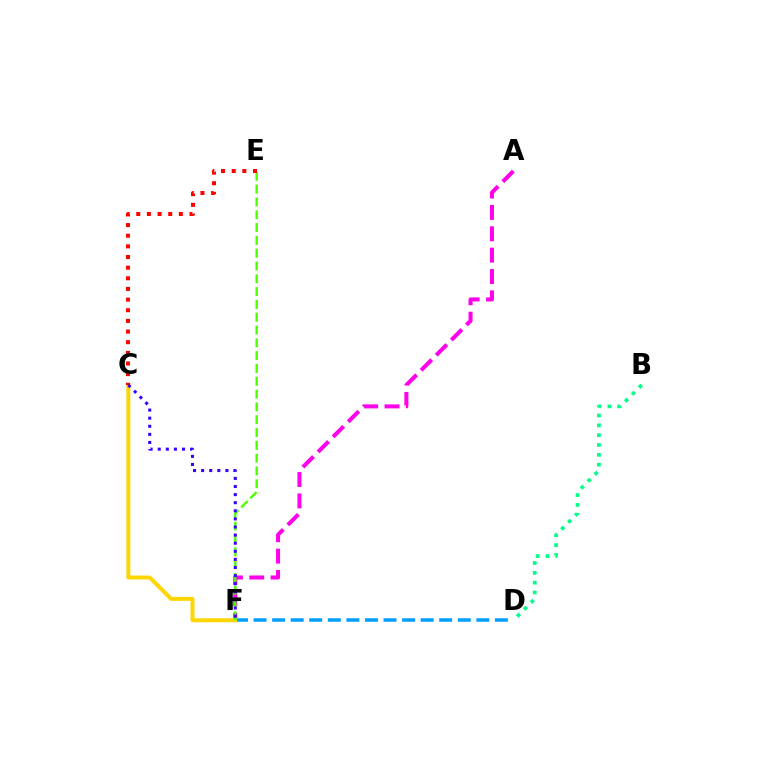{('A', 'F'): [{'color': '#ff00ed', 'line_style': 'dashed', 'thickness': 2.9}], ('D', 'F'): [{'color': '#009eff', 'line_style': 'dashed', 'thickness': 2.52}], ('C', 'F'): [{'color': '#ffd500', 'line_style': 'solid', 'thickness': 2.85}, {'color': '#3700ff', 'line_style': 'dotted', 'thickness': 2.2}], ('B', 'D'): [{'color': '#00ff86', 'line_style': 'dotted', 'thickness': 2.67}], ('E', 'F'): [{'color': '#4fff00', 'line_style': 'dashed', 'thickness': 1.74}], ('C', 'E'): [{'color': '#ff0000', 'line_style': 'dotted', 'thickness': 2.89}]}